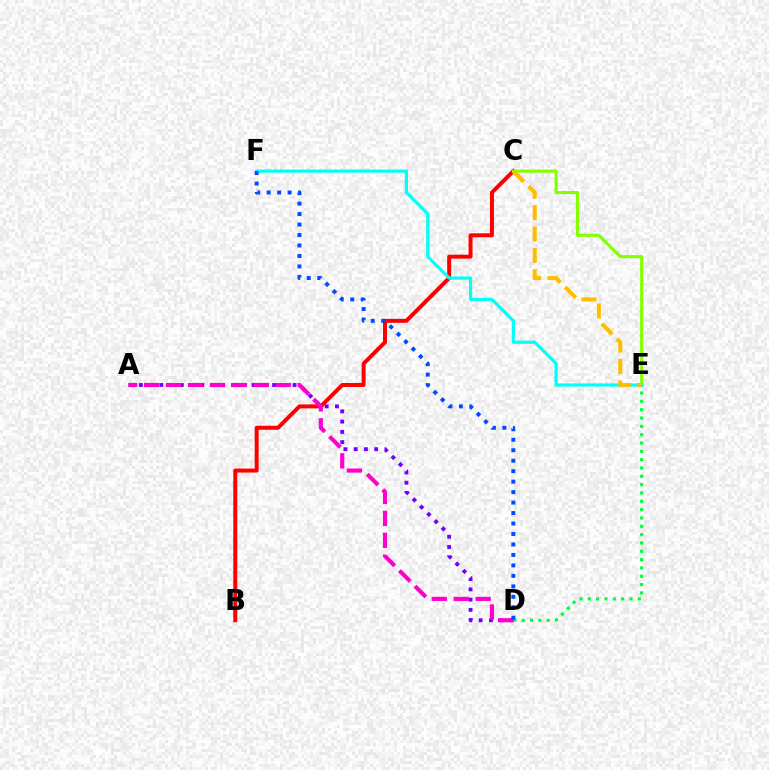{('D', 'E'): [{'color': '#00ff39', 'line_style': 'dotted', 'thickness': 2.26}], ('A', 'D'): [{'color': '#7200ff', 'line_style': 'dotted', 'thickness': 2.78}, {'color': '#ff00cf', 'line_style': 'dashed', 'thickness': 2.98}], ('B', 'C'): [{'color': '#ff0000', 'line_style': 'solid', 'thickness': 2.87}], ('C', 'E'): [{'color': '#84ff00', 'line_style': 'solid', 'thickness': 2.22}, {'color': '#ffbd00', 'line_style': 'dashed', 'thickness': 2.91}], ('E', 'F'): [{'color': '#00fff6', 'line_style': 'solid', 'thickness': 2.29}], ('D', 'F'): [{'color': '#004bff', 'line_style': 'dotted', 'thickness': 2.84}]}